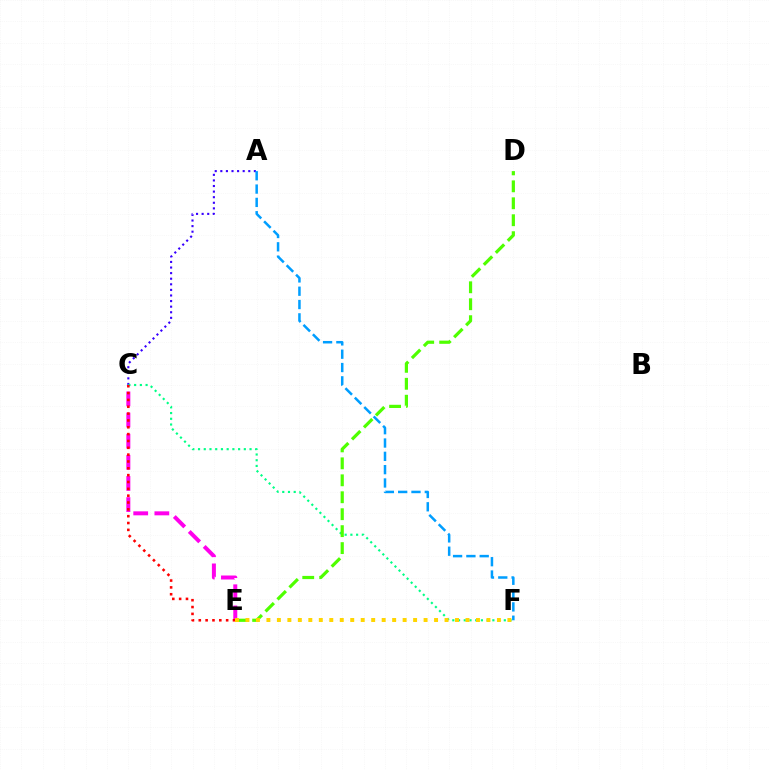{('A', 'C'): [{'color': '#3700ff', 'line_style': 'dotted', 'thickness': 1.52}], ('C', 'F'): [{'color': '#00ff86', 'line_style': 'dotted', 'thickness': 1.56}], ('D', 'E'): [{'color': '#4fff00', 'line_style': 'dashed', 'thickness': 2.3}], ('A', 'F'): [{'color': '#009eff', 'line_style': 'dashed', 'thickness': 1.81}], ('C', 'E'): [{'color': '#ff00ed', 'line_style': 'dashed', 'thickness': 2.87}, {'color': '#ff0000', 'line_style': 'dotted', 'thickness': 1.86}], ('E', 'F'): [{'color': '#ffd500', 'line_style': 'dotted', 'thickness': 2.85}]}